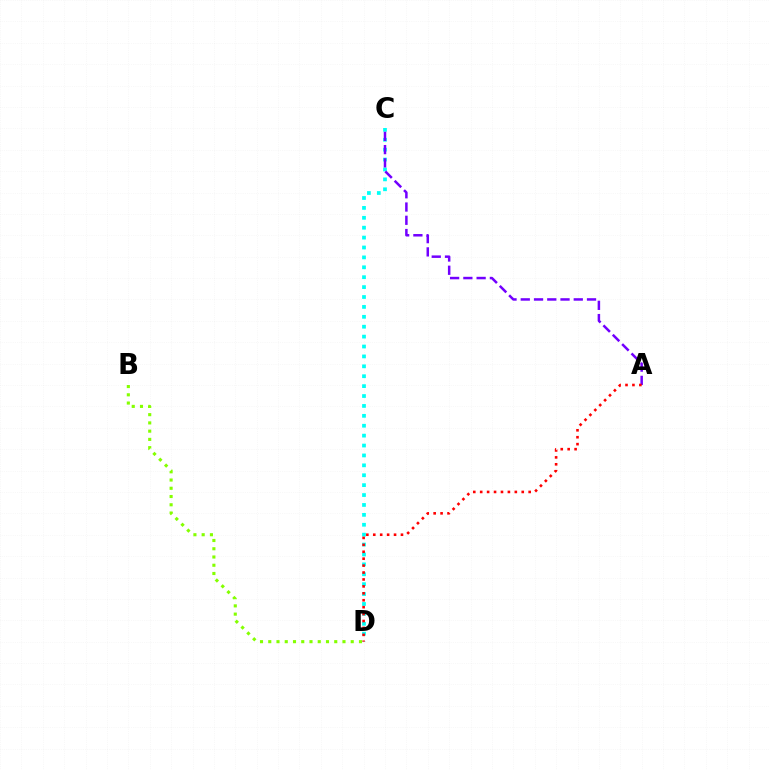{('C', 'D'): [{'color': '#00fff6', 'line_style': 'dotted', 'thickness': 2.69}], ('B', 'D'): [{'color': '#84ff00', 'line_style': 'dotted', 'thickness': 2.24}], ('A', 'C'): [{'color': '#7200ff', 'line_style': 'dashed', 'thickness': 1.8}], ('A', 'D'): [{'color': '#ff0000', 'line_style': 'dotted', 'thickness': 1.88}]}